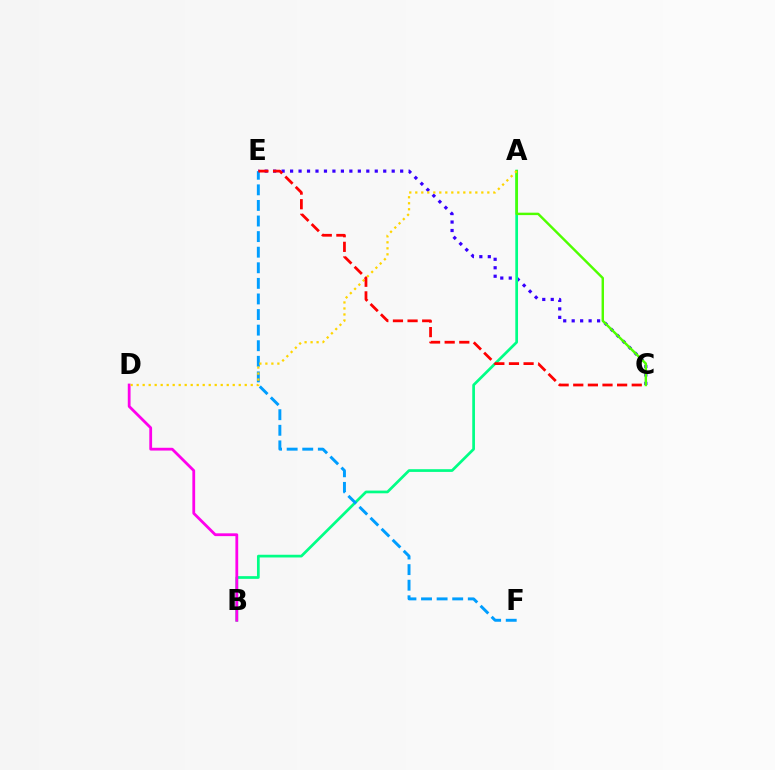{('C', 'E'): [{'color': '#3700ff', 'line_style': 'dotted', 'thickness': 2.3}, {'color': '#ff0000', 'line_style': 'dashed', 'thickness': 1.99}], ('A', 'B'): [{'color': '#00ff86', 'line_style': 'solid', 'thickness': 1.95}], ('A', 'C'): [{'color': '#4fff00', 'line_style': 'solid', 'thickness': 1.75}], ('B', 'D'): [{'color': '#ff00ed', 'line_style': 'solid', 'thickness': 2.01}], ('E', 'F'): [{'color': '#009eff', 'line_style': 'dashed', 'thickness': 2.12}], ('A', 'D'): [{'color': '#ffd500', 'line_style': 'dotted', 'thickness': 1.63}]}